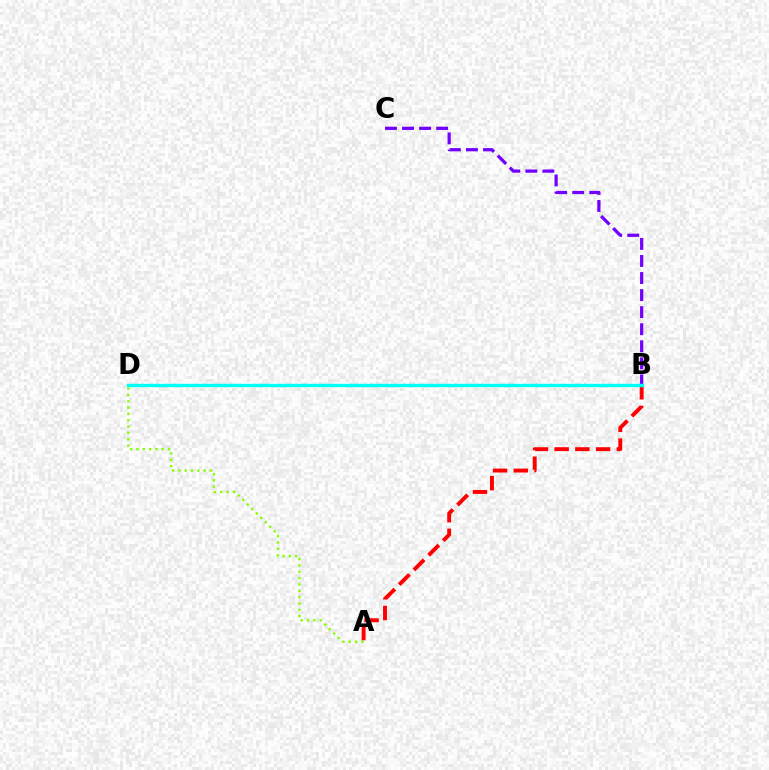{('A', 'B'): [{'color': '#ff0000', 'line_style': 'dashed', 'thickness': 2.82}], ('A', 'D'): [{'color': '#84ff00', 'line_style': 'dotted', 'thickness': 1.72}], ('B', 'C'): [{'color': '#7200ff', 'line_style': 'dashed', 'thickness': 2.32}], ('B', 'D'): [{'color': '#00fff6', 'line_style': 'solid', 'thickness': 2.44}]}